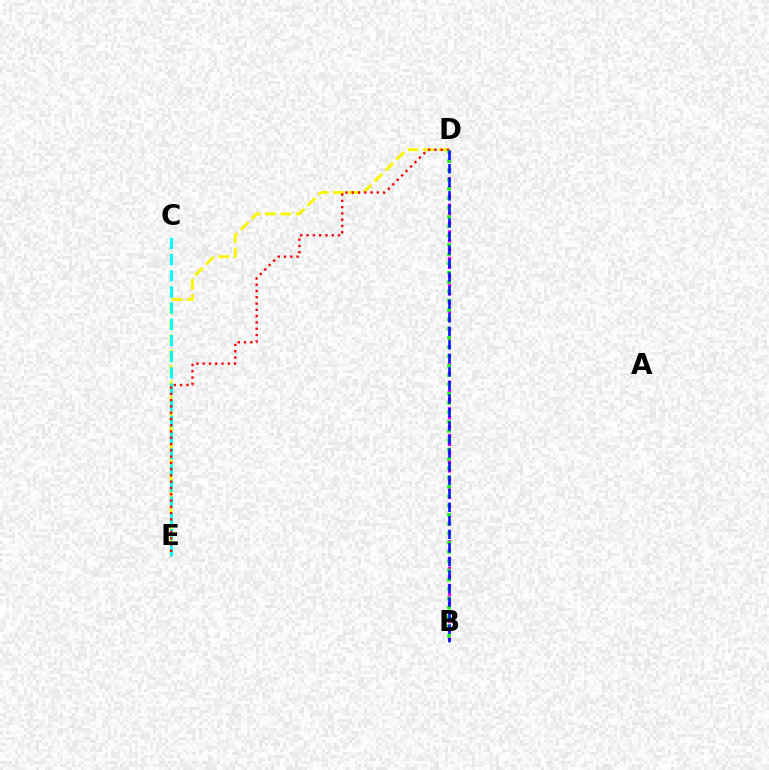{('D', 'E'): [{'color': '#fcf500', 'line_style': 'dashed', 'thickness': 2.09}, {'color': '#ff0000', 'line_style': 'dotted', 'thickness': 1.71}], ('C', 'E'): [{'color': '#00fff6', 'line_style': 'dashed', 'thickness': 2.2}], ('B', 'D'): [{'color': '#ee00ff', 'line_style': 'dotted', 'thickness': 2.41}, {'color': '#08ff00', 'line_style': 'dotted', 'thickness': 2.53}, {'color': '#0010ff', 'line_style': 'dashed', 'thickness': 1.84}]}